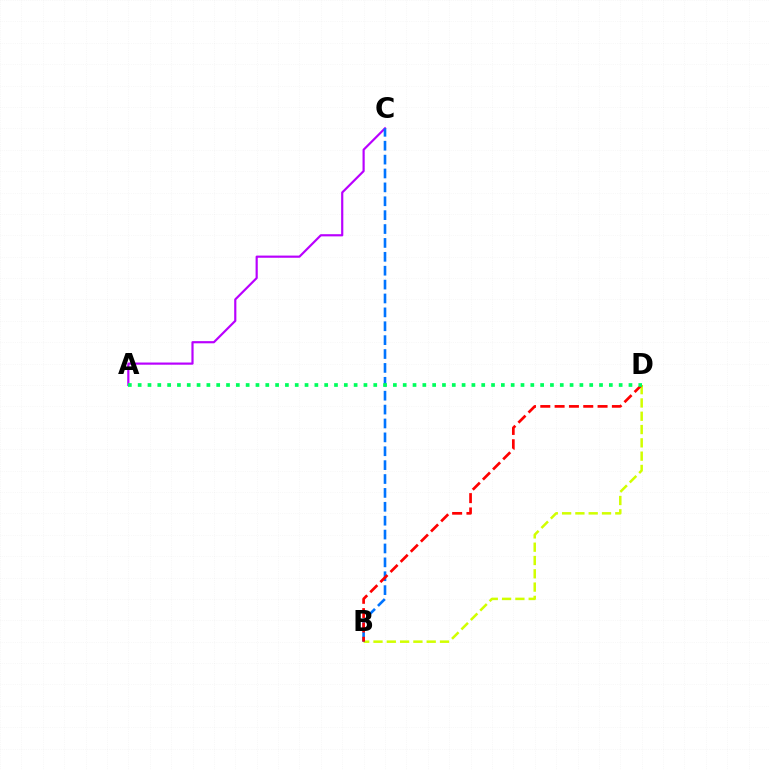{('A', 'C'): [{'color': '#b900ff', 'line_style': 'solid', 'thickness': 1.57}], ('B', 'D'): [{'color': '#d1ff00', 'line_style': 'dashed', 'thickness': 1.81}, {'color': '#ff0000', 'line_style': 'dashed', 'thickness': 1.95}], ('B', 'C'): [{'color': '#0074ff', 'line_style': 'dashed', 'thickness': 1.89}], ('A', 'D'): [{'color': '#00ff5c', 'line_style': 'dotted', 'thickness': 2.67}]}